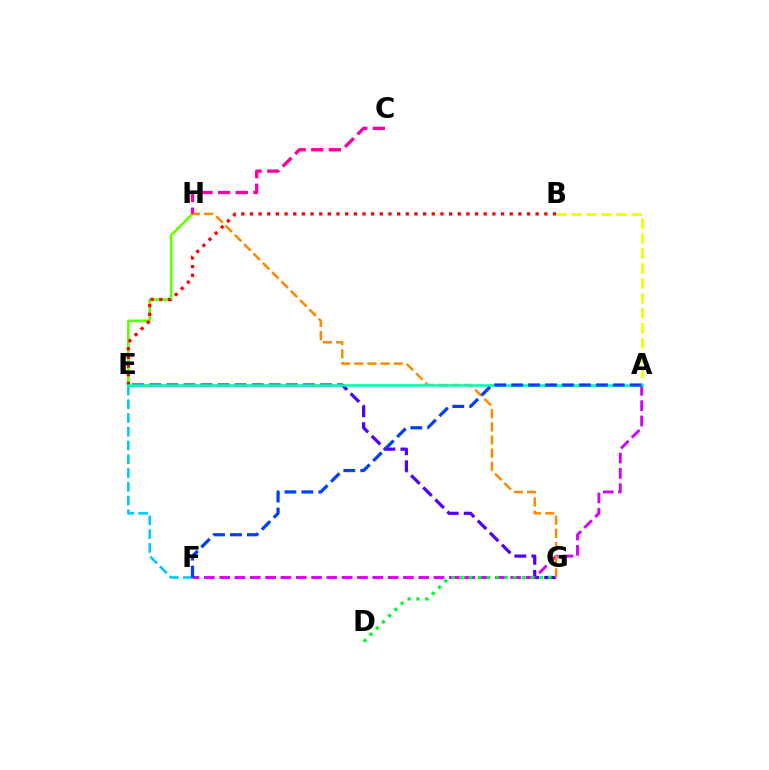{('E', 'H'): [{'color': '#66ff00', 'line_style': 'solid', 'thickness': 1.91}], ('E', 'G'): [{'color': '#4f00ff', 'line_style': 'dashed', 'thickness': 2.32}], ('E', 'F'): [{'color': '#00c7ff', 'line_style': 'dashed', 'thickness': 1.87}], ('A', 'F'): [{'color': '#d600ff', 'line_style': 'dashed', 'thickness': 2.08}, {'color': '#003fff', 'line_style': 'dashed', 'thickness': 2.3}], ('B', 'E'): [{'color': '#ff0000', 'line_style': 'dotted', 'thickness': 2.35}], ('A', 'B'): [{'color': '#eeff00', 'line_style': 'dashed', 'thickness': 2.03}], ('G', 'H'): [{'color': '#ff8800', 'line_style': 'dashed', 'thickness': 1.79}], ('D', 'G'): [{'color': '#00ff27', 'line_style': 'dotted', 'thickness': 2.39}], ('A', 'E'): [{'color': '#00ffaf', 'line_style': 'solid', 'thickness': 1.91}], ('C', 'H'): [{'color': '#ff00a0', 'line_style': 'dashed', 'thickness': 2.39}]}